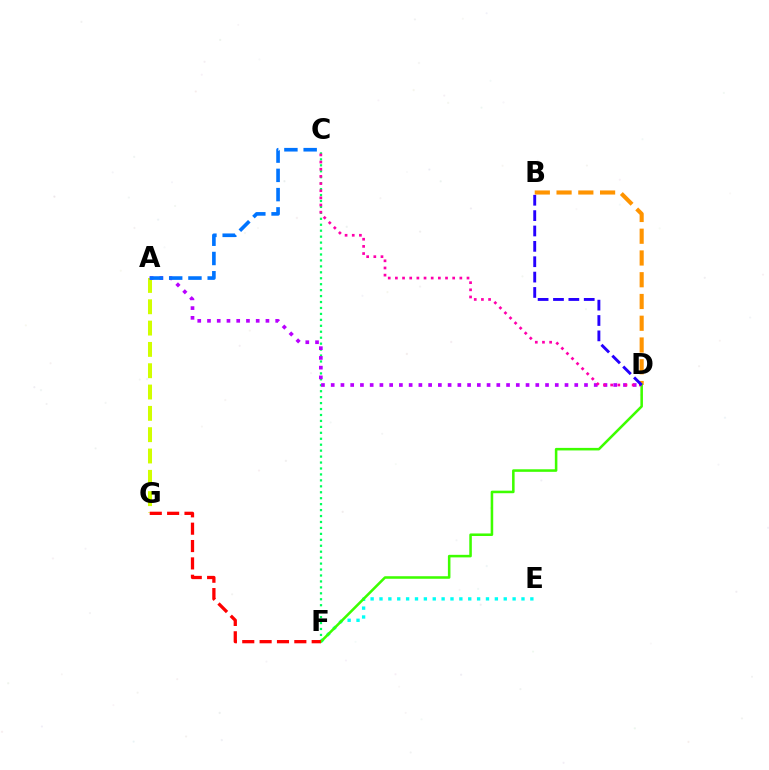{('E', 'F'): [{'color': '#00fff6', 'line_style': 'dotted', 'thickness': 2.41}], ('C', 'F'): [{'color': '#00ff5c', 'line_style': 'dotted', 'thickness': 1.62}], ('B', 'D'): [{'color': '#ff9400', 'line_style': 'dashed', 'thickness': 2.96}, {'color': '#2500ff', 'line_style': 'dashed', 'thickness': 2.09}], ('A', 'G'): [{'color': '#d1ff00', 'line_style': 'dashed', 'thickness': 2.9}], ('A', 'D'): [{'color': '#b900ff', 'line_style': 'dotted', 'thickness': 2.65}], ('D', 'F'): [{'color': '#3dff00', 'line_style': 'solid', 'thickness': 1.83}], ('A', 'C'): [{'color': '#0074ff', 'line_style': 'dashed', 'thickness': 2.62}], ('F', 'G'): [{'color': '#ff0000', 'line_style': 'dashed', 'thickness': 2.36}], ('C', 'D'): [{'color': '#ff00ac', 'line_style': 'dotted', 'thickness': 1.95}]}